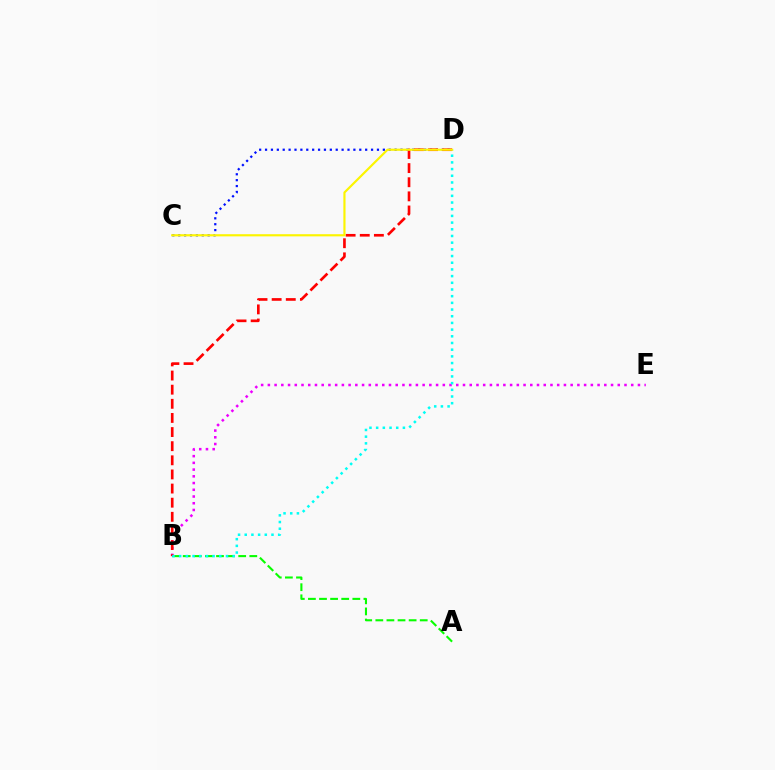{('B', 'E'): [{'color': '#ee00ff', 'line_style': 'dotted', 'thickness': 1.83}], ('A', 'B'): [{'color': '#08ff00', 'line_style': 'dashed', 'thickness': 1.51}], ('C', 'D'): [{'color': '#0010ff', 'line_style': 'dotted', 'thickness': 1.6}, {'color': '#fcf500', 'line_style': 'solid', 'thickness': 1.56}], ('B', 'D'): [{'color': '#ff0000', 'line_style': 'dashed', 'thickness': 1.92}, {'color': '#00fff6', 'line_style': 'dotted', 'thickness': 1.82}]}